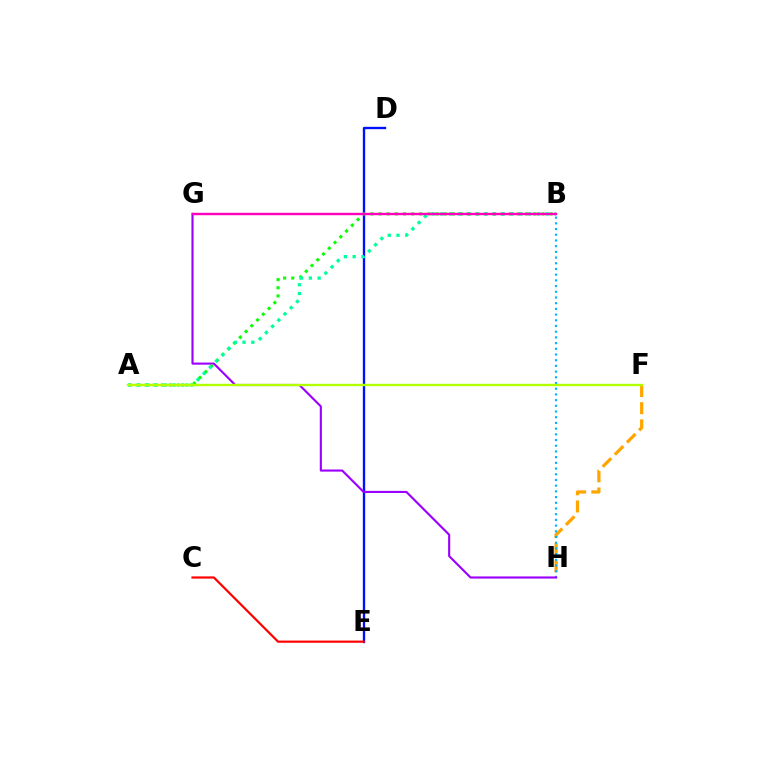{('F', 'H'): [{'color': '#ffa500', 'line_style': 'dashed', 'thickness': 2.33}], ('D', 'E'): [{'color': '#0010ff', 'line_style': 'solid', 'thickness': 1.69}], ('B', 'H'): [{'color': '#00b5ff', 'line_style': 'dotted', 'thickness': 1.55}], ('G', 'H'): [{'color': '#9b00ff', 'line_style': 'solid', 'thickness': 1.53}], ('C', 'E'): [{'color': '#ff0000', 'line_style': 'solid', 'thickness': 1.59}], ('A', 'B'): [{'color': '#08ff00', 'line_style': 'dotted', 'thickness': 2.21}, {'color': '#00ff9d', 'line_style': 'dotted', 'thickness': 2.39}], ('A', 'F'): [{'color': '#b3ff00', 'line_style': 'solid', 'thickness': 1.71}], ('B', 'G'): [{'color': '#ff00bd', 'line_style': 'solid', 'thickness': 1.73}]}